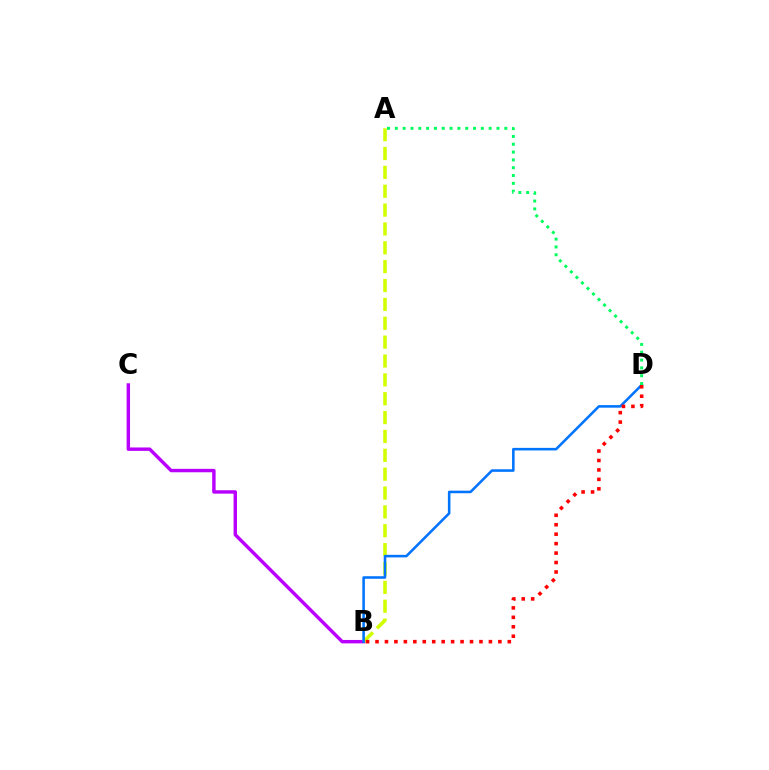{('B', 'C'): [{'color': '#b900ff', 'line_style': 'solid', 'thickness': 2.46}], ('A', 'B'): [{'color': '#d1ff00', 'line_style': 'dashed', 'thickness': 2.56}], ('B', 'D'): [{'color': '#0074ff', 'line_style': 'solid', 'thickness': 1.85}, {'color': '#ff0000', 'line_style': 'dotted', 'thickness': 2.57}], ('A', 'D'): [{'color': '#00ff5c', 'line_style': 'dotted', 'thickness': 2.12}]}